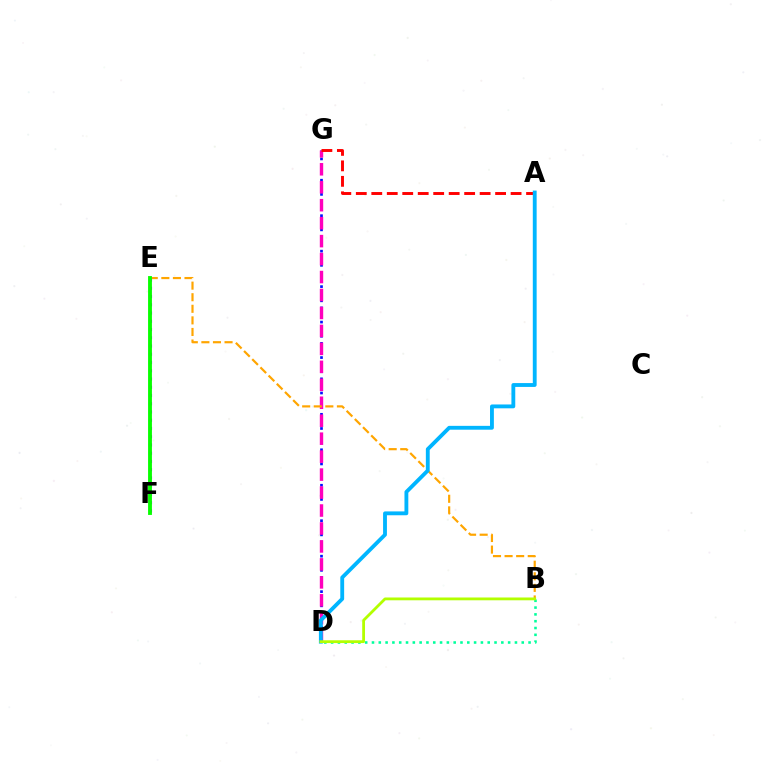{('D', 'G'): [{'color': '#0010ff', 'line_style': 'dotted', 'thickness': 1.93}, {'color': '#ff00bd', 'line_style': 'dashed', 'thickness': 2.44}], ('A', 'G'): [{'color': '#ff0000', 'line_style': 'dashed', 'thickness': 2.1}], ('B', 'E'): [{'color': '#ffa500', 'line_style': 'dashed', 'thickness': 1.57}], ('B', 'D'): [{'color': '#00ff9d', 'line_style': 'dotted', 'thickness': 1.85}, {'color': '#b3ff00', 'line_style': 'solid', 'thickness': 2.02}], ('E', 'F'): [{'color': '#9b00ff', 'line_style': 'dotted', 'thickness': 2.24}, {'color': '#08ff00', 'line_style': 'solid', 'thickness': 2.78}], ('A', 'D'): [{'color': '#00b5ff', 'line_style': 'solid', 'thickness': 2.77}]}